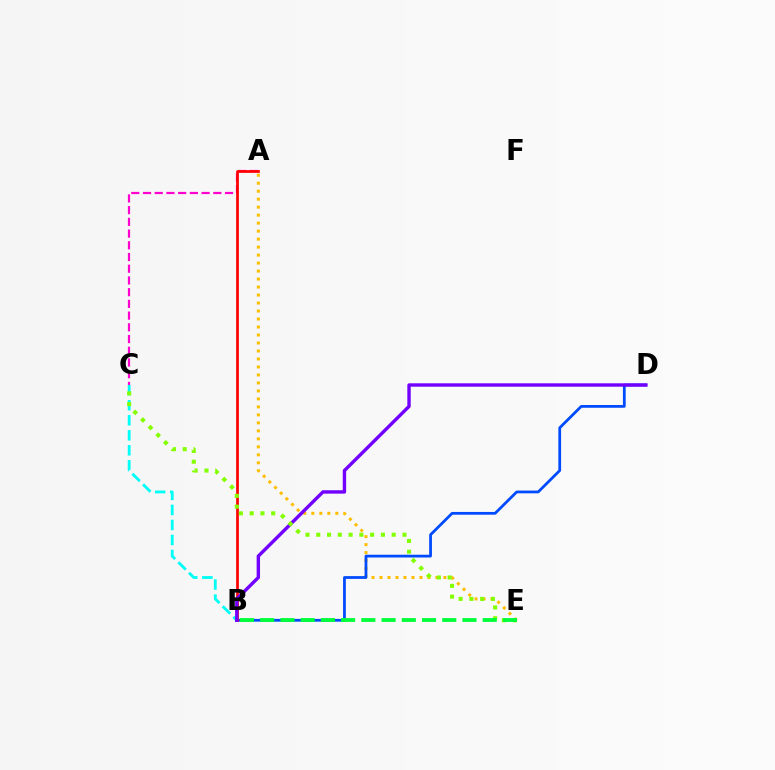{('B', 'C'): [{'color': '#00fff6', 'line_style': 'dashed', 'thickness': 2.04}], ('A', 'E'): [{'color': '#ffbd00', 'line_style': 'dotted', 'thickness': 2.17}], ('B', 'D'): [{'color': '#004bff', 'line_style': 'solid', 'thickness': 1.99}, {'color': '#7200ff', 'line_style': 'solid', 'thickness': 2.44}], ('A', 'C'): [{'color': '#ff00cf', 'line_style': 'dashed', 'thickness': 1.59}], ('A', 'B'): [{'color': '#ff0000', 'line_style': 'solid', 'thickness': 1.96}], ('C', 'E'): [{'color': '#84ff00', 'line_style': 'dotted', 'thickness': 2.93}], ('B', 'E'): [{'color': '#00ff39', 'line_style': 'dashed', 'thickness': 2.75}]}